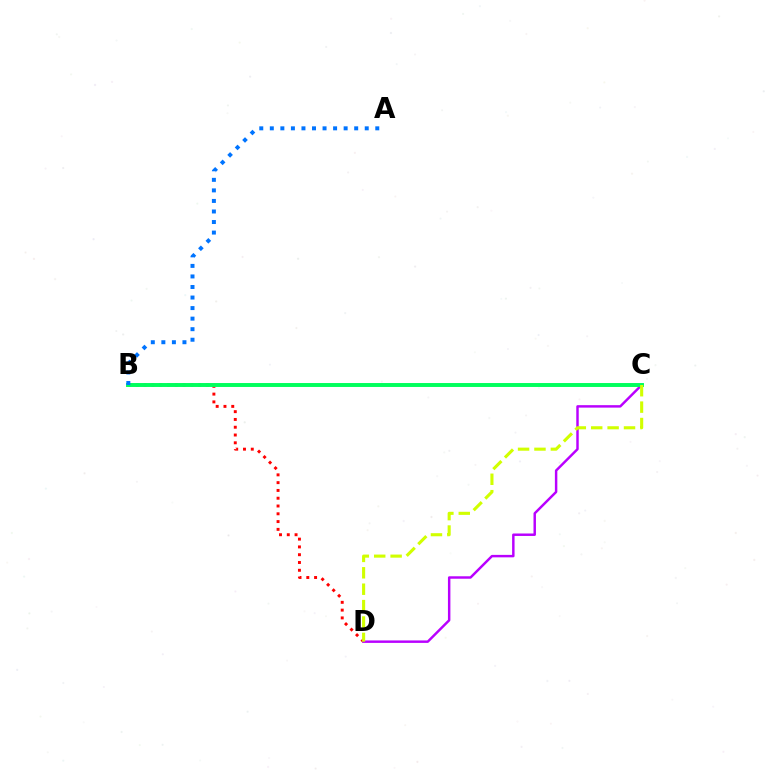{('B', 'D'): [{'color': '#ff0000', 'line_style': 'dotted', 'thickness': 2.12}], ('C', 'D'): [{'color': '#b900ff', 'line_style': 'solid', 'thickness': 1.77}, {'color': '#d1ff00', 'line_style': 'dashed', 'thickness': 2.23}], ('B', 'C'): [{'color': '#00ff5c', 'line_style': 'solid', 'thickness': 2.83}], ('A', 'B'): [{'color': '#0074ff', 'line_style': 'dotted', 'thickness': 2.87}]}